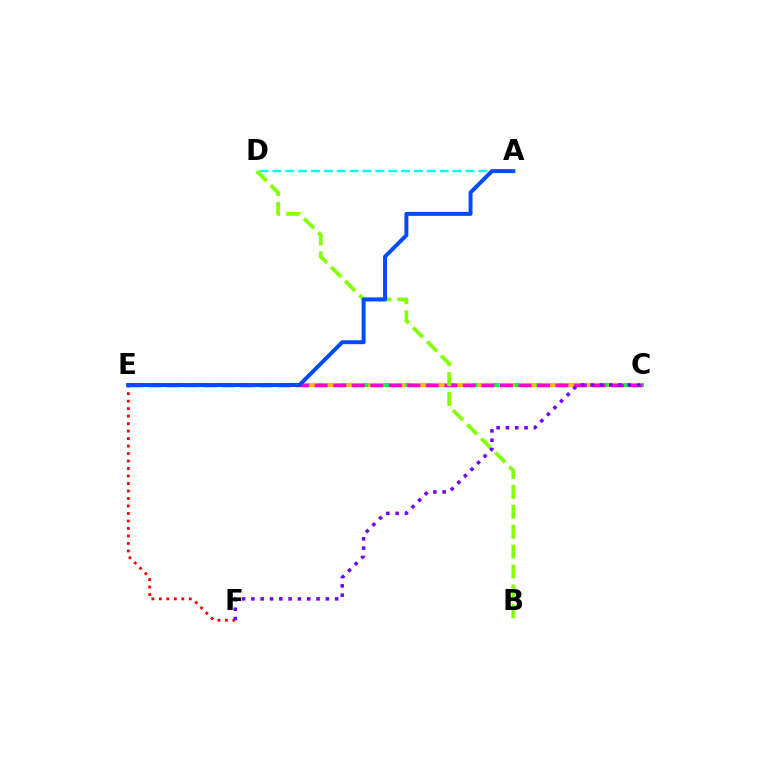{('A', 'D'): [{'color': '#00fff6', 'line_style': 'dashed', 'thickness': 1.75}], ('E', 'F'): [{'color': '#ff0000', 'line_style': 'dotted', 'thickness': 2.04}], ('C', 'E'): [{'color': '#00ff39', 'line_style': 'solid', 'thickness': 2.87}, {'color': '#ffbd00', 'line_style': 'dashed', 'thickness': 2.97}, {'color': '#ff00cf', 'line_style': 'dashed', 'thickness': 2.52}], ('B', 'D'): [{'color': '#84ff00', 'line_style': 'dashed', 'thickness': 2.7}], ('A', 'E'): [{'color': '#004bff', 'line_style': 'solid', 'thickness': 2.85}], ('C', 'F'): [{'color': '#7200ff', 'line_style': 'dotted', 'thickness': 2.53}]}